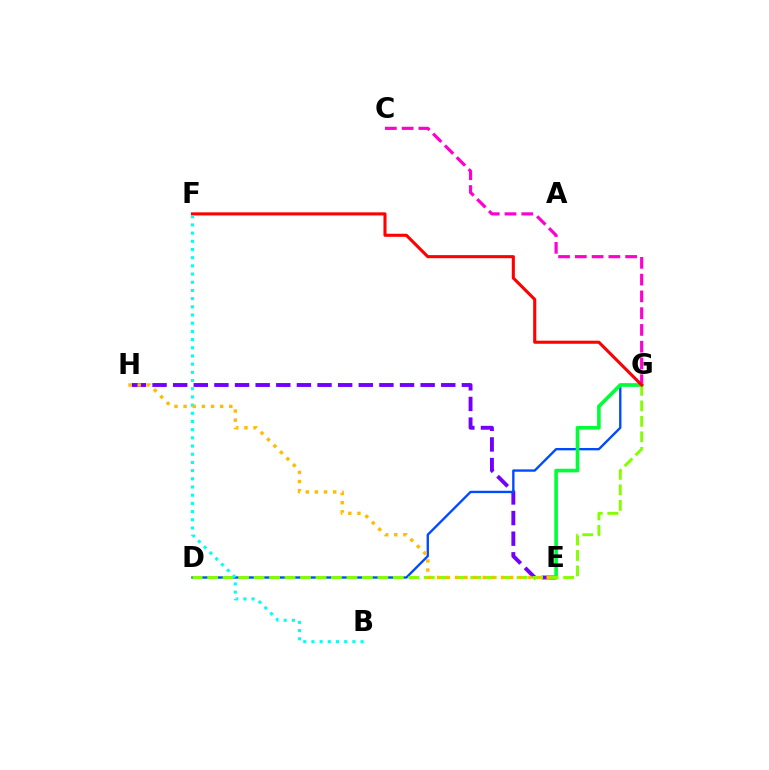{('E', 'H'): [{'color': '#7200ff', 'line_style': 'dashed', 'thickness': 2.8}, {'color': '#ffbd00', 'line_style': 'dotted', 'thickness': 2.48}], ('D', 'G'): [{'color': '#004bff', 'line_style': 'solid', 'thickness': 1.7}, {'color': '#84ff00', 'line_style': 'dashed', 'thickness': 2.1}], ('C', 'G'): [{'color': '#ff00cf', 'line_style': 'dashed', 'thickness': 2.28}], ('E', 'G'): [{'color': '#00ff39', 'line_style': 'solid', 'thickness': 2.61}], ('F', 'G'): [{'color': '#ff0000', 'line_style': 'solid', 'thickness': 2.22}], ('B', 'F'): [{'color': '#00fff6', 'line_style': 'dotted', 'thickness': 2.23}]}